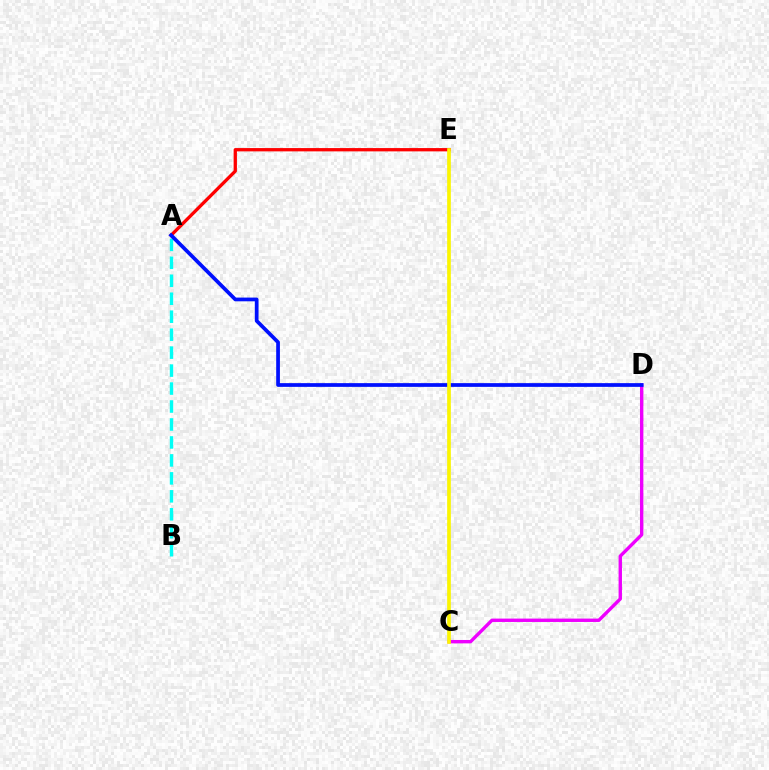{('C', 'E'): [{'color': '#08ff00', 'line_style': 'dashed', 'thickness': 1.58}, {'color': '#fcf500', 'line_style': 'solid', 'thickness': 2.63}], ('A', 'B'): [{'color': '#00fff6', 'line_style': 'dashed', 'thickness': 2.44}], ('C', 'D'): [{'color': '#ee00ff', 'line_style': 'solid', 'thickness': 2.44}], ('A', 'E'): [{'color': '#ff0000', 'line_style': 'solid', 'thickness': 2.37}], ('A', 'D'): [{'color': '#0010ff', 'line_style': 'solid', 'thickness': 2.68}]}